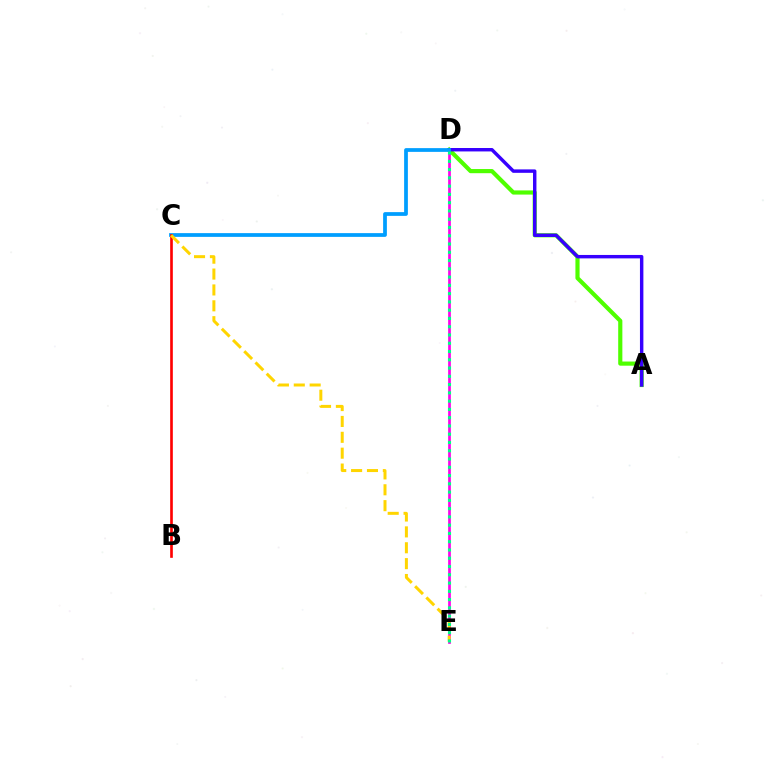{('A', 'D'): [{'color': '#4fff00', 'line_style': 'solid', 'thickness': 3.0}, {'color': '#3700ff', 'line_style': 'solid', 'thickness': 2.47}], ('D', 'E'): [{'color': '#ff00ed', 'line_style': 'solid', 'thickness': 1.96}, {'color': '#00ff86', 'line_style': 'dotted', 'thickness': 2.25}], ('C', 'D'): [{'color': '#009eff', 'line_style': 'solid', 'thickness': 2.7}], ('B', 'C'): [{'color': '#ff0000', 'line_style': 'solid', 'thickness': 1.91}], ('C', 'E'): [{'color': '#ffd500', 'line_style': 'dashed', 'thickness': 2.16}]}